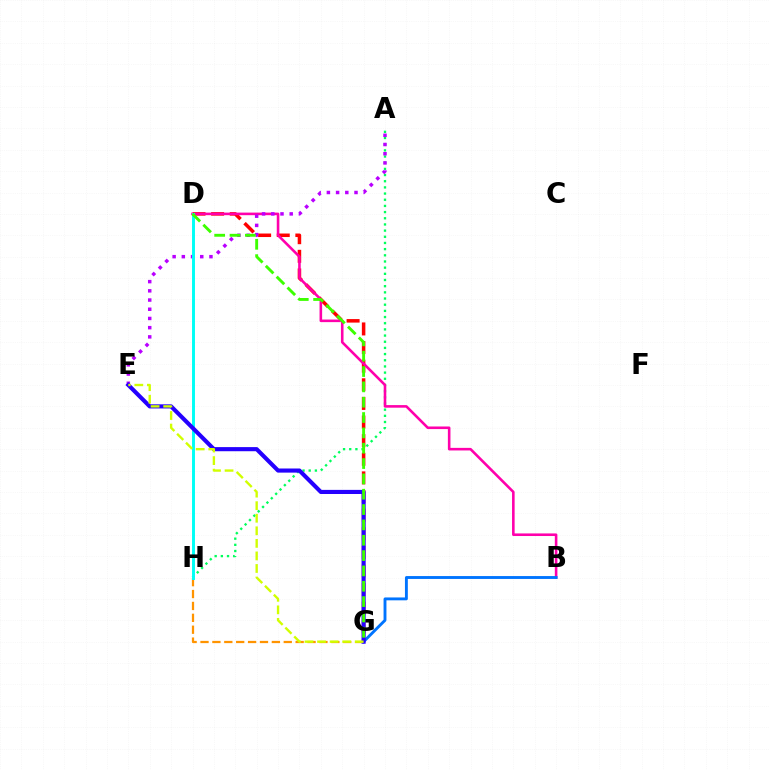{('G', 'H'): [{'color': '#ff9400', 'line_style': 'dashed', 'thickness': 1.62}], ('A', 'H'): [{'color': '#00ff5c', 'line_style': 'dotted', 'thickness': 1.68}], ('D', 'G'): [{'color': '#ff0000', 'line_style': 'dashed', 'thickness': 2.53}, {'color': '#3dff00', 'line_style': 'dashed', 'thickness': 2.08}], ('B', 'D'): [{'color': '#ff00ac', 'line_style': 'solid', 'thickness': 1.87}], ('B', 'G'): [{'color': '#0074ff', 'line_style': 'solid', 'thickness': 2.07}], ('A', 'E'): [{'color': '#b900ff', 'line_style': 'dotted', 'thickness': 2.5}], ('D', 'H'): [{'color': '#00fff6', 'line_style': 'solid', 'thickness': 2.12}], ('E', 'G'): [{'color': '#2500ff', 'line_style': 'solid', 'thickness': 2.97}, {'color': '#d1ff00', 'line_style': 'dashed', 'thickness': 1.71}]}